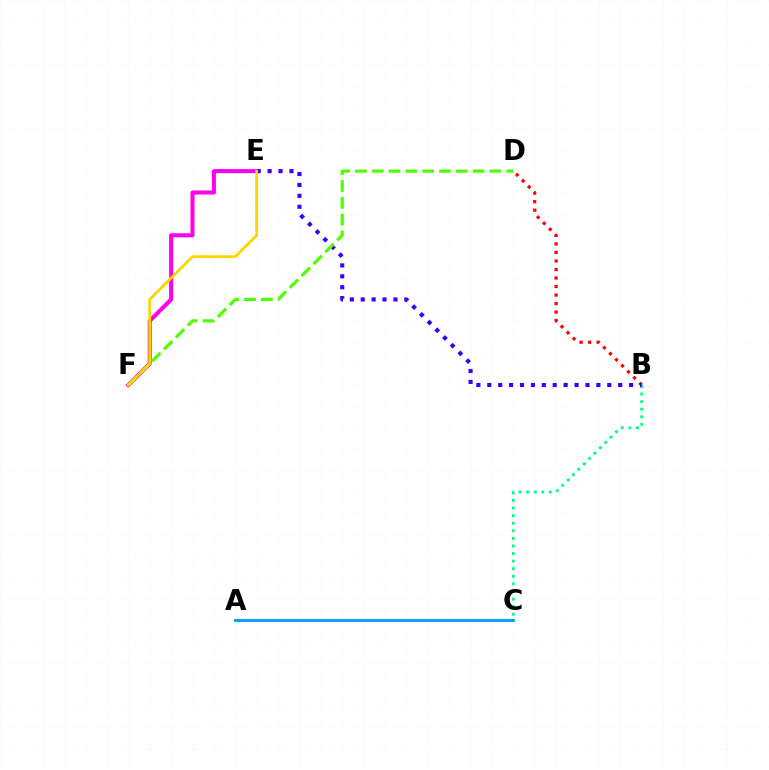{('E', 'F'): [{'color': '#ff00ed', 'line_style': 'solid', 'thickness': 2.92}, {'color': '#ffd500', 'line_style': 'solid', 'thickness': 2.01}], ('B', 'D'): [{'color': '#ff0000', 'line_style': 'dotted', 'thickness': 2.31}], ('B', 'C'): [{'color': '#00ff86', 'line_style': 'dotted', 'thickness': 2.06}], ('B', 'E'): [{'color': '#3700ff', 'line_style': 'dotted', 'thickness': 2.96}], ('D', 'F'): [{'color': '#4fff00', 'line_style': 'dashed', 'thickness': 2.28}], ('A', 'C'): [{'color': '#009eff', 'line_style': 'solid', 'thickness': 2.05}]}